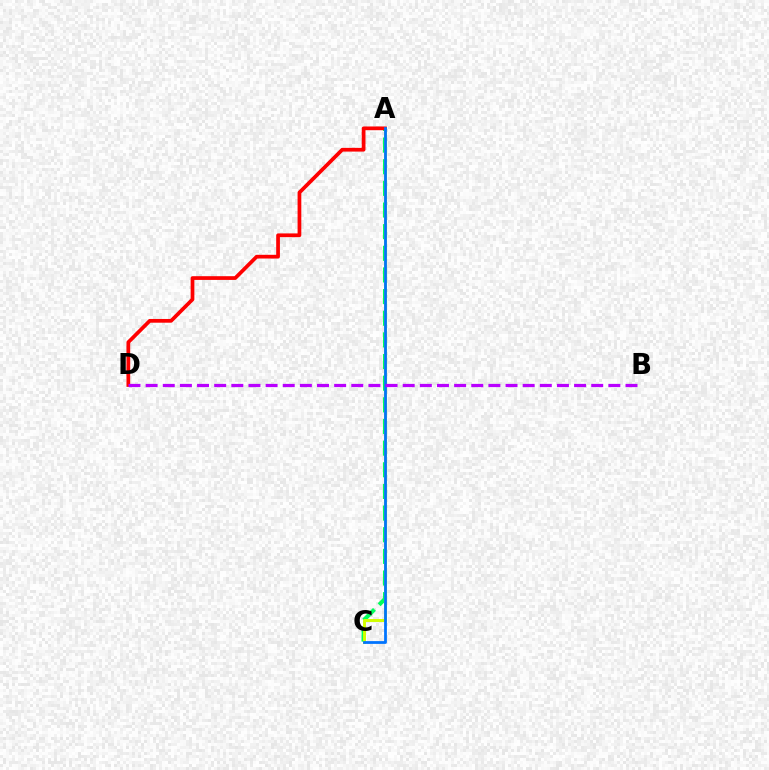{('A', 'C'): [{'color': '#00ff5c', 'line_style': 'dashed', 'thickness': 2.94}, {'color': '#d1ff00', 'line_style': 'solid', 'thickness': 2.13}, {'color': '#0074ff', 'line_style': 'solid', 'thickness': 2.0}], ('A', 'D'): [{'color': '#ff0000', 'line_style': 'solid', 'thickness': 2.68}], ('B', 'D'): [{'color': '#b900ff', 'line_style': 'dashed', 'thickness': 2.33}]}